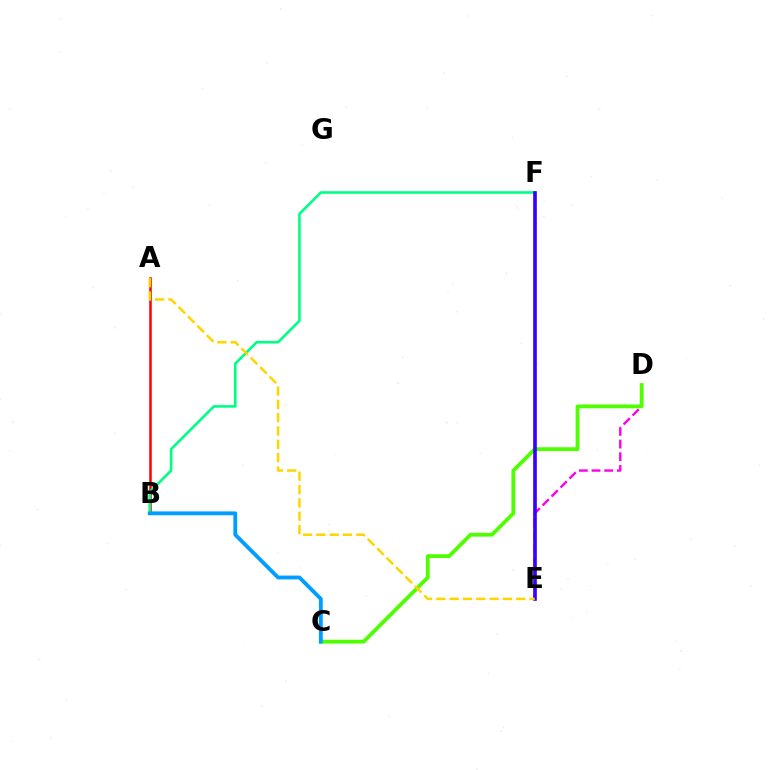{('A', 'B'): [{'color': '#ff0000', 'line_style': 'solid', 'thickness': 1.81}], ('D', 'E'): [{'color': '#ff00ed', 'line_style': 'dashed', 'thickness': 1.72}], ('C', 'D'): [{'color': '#4fff00', 'line_style': 'solid', 'thickness': 2.73}], ('B', 'F'): [{'color': '#00ff86', 'line_style': 'solid', 'thickness': 1.89}], ('E', 'F'): [{'color': '#3700ff', 'line_style': 'solid', 'thickness': 2.62}], ('A', 'E'): [{'color': '#ffd500', 'line_style': 'dashed', 'thickness': 1.81}], ('B', 'C'): [{'color': '#009eff', 'line_style': 'solid', 'thickness': 2.77}]}